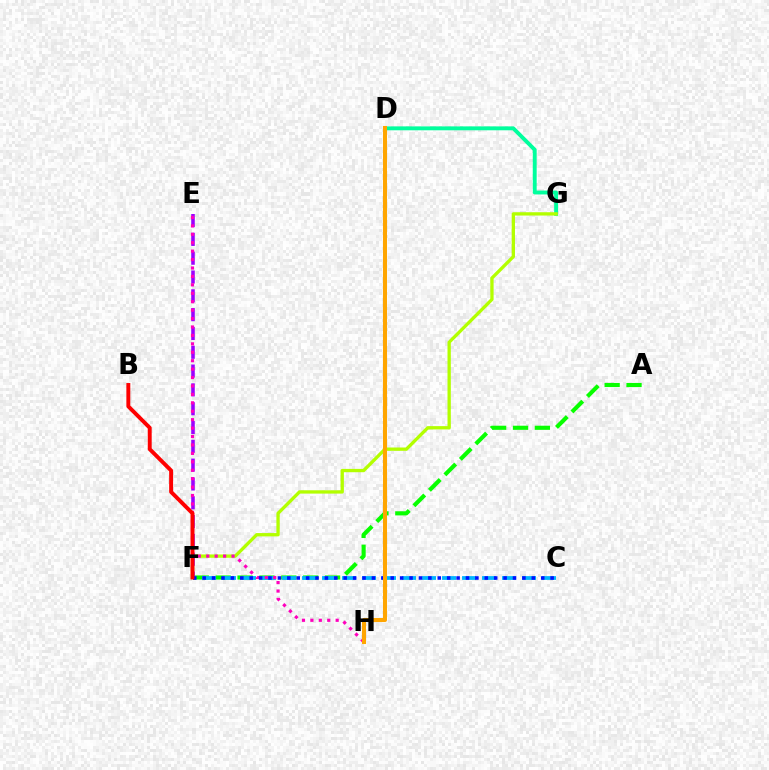{('A', 'F'): [{'color': '#08ff00', 'line_style': 'dashed', 'thickness': 2.97}], ('D', 'G'): [{'color': '#00ff9d', 'line_style': 'solid', 'thickness': 2.8}], ('F', 'G'): [{'color': '#b3ff00', 'line_style': 'solid', 'thickness': 2.39}], ('C', 'F'): [{'color': '#00b5ff', 'line_style': 'dashed', 'thickness': 2.72}, {'color': '#0010ff', 'line_style': 'dotted', 'thickness': 2.56}], ('E', 'F'): [{'color': '#9b00ff', 'line_style': 'dashed', 'thickness': 2.56}], ('E', 'H'): [{'color': '#ff00bd', 'line_style': 'dotted', 'thickness': 2.29}], ('B', 'F'): [{'color': '#ff0000', 'line_style': 'solid', 'thickness': 2.83}], ('D', 'H'): [{'color': '#ffa500', 'line_style': 'solid', 'thickness': 2.91}]}